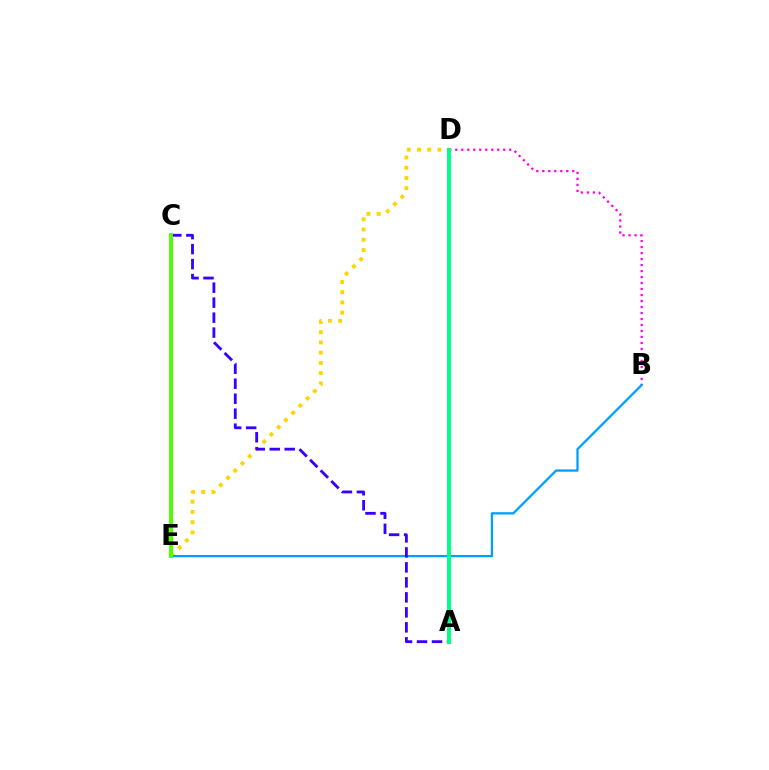{('B', 'D'): [{'color': '#ff00ed', 'line_style': 'dotted', 'thickness': 1.63}], ('C', 'E'): [{'color': '#ff0000', 'line_style': 'solid', 'thickness': 1.9}, {'color': '#4fff00', 'line_style': 'solid', 'thickness': 2.83}], ('D', 'E'): [{'color': '#ffd500', 'line_style': 'dotted', 'thickness': 2.78}], ('B', 'E'): [{'color': '#009eff', 'line_style': 'solid', 'thickness': 1.65}], ('A', 'C'): [{'color': '#3700ff', 'line_style': 'dashed', 'thickness': 2.04}], ('A', 'D'): [{'color': '#00ff86', 'line_style': 'solid', 'thickness': 2.86}]}